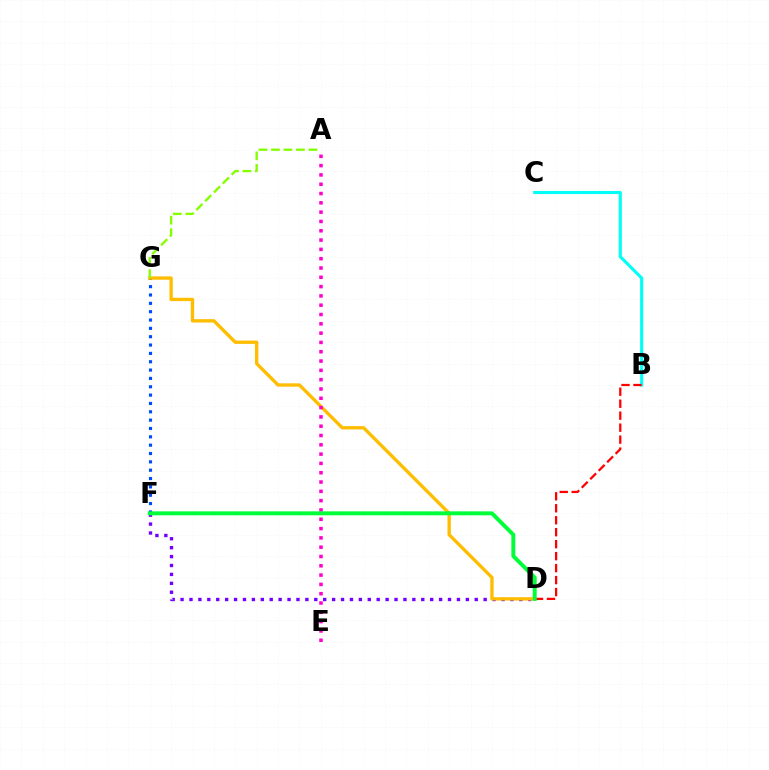{('D', 'F'): [{'color': '#7200ff', 'line_style': 'dotted', 'thickness': 2.42}, {'color': '#00ff39', 'line_style': 'solid', 'thickness': 2.84}], ('F', 'G'): [{'color': '#004bff', 'line_style': 'dotted', 'thickness': 2.27}], ('D', 'G'): [{'color': '#ffbd00', 'line_style': 'solid', 'thickness': 2.4}], ('B', 'C'): [{'color': '#00fff6', 'line_style': 'solid', 'thickness': 2.24}], ('A', 'E'): [{'color': '#ff00cf', 'line_style': 'dotted', 'thickness': 2.53}], ('B', 'D'): [{'color': '#ff0000', 'line_style': 'dashed', 'thickness': 1.63}], ('A', 'G'): [{'color': '#84ff00', 'line_style': 'dashed', 'thickness': 1.7}]}